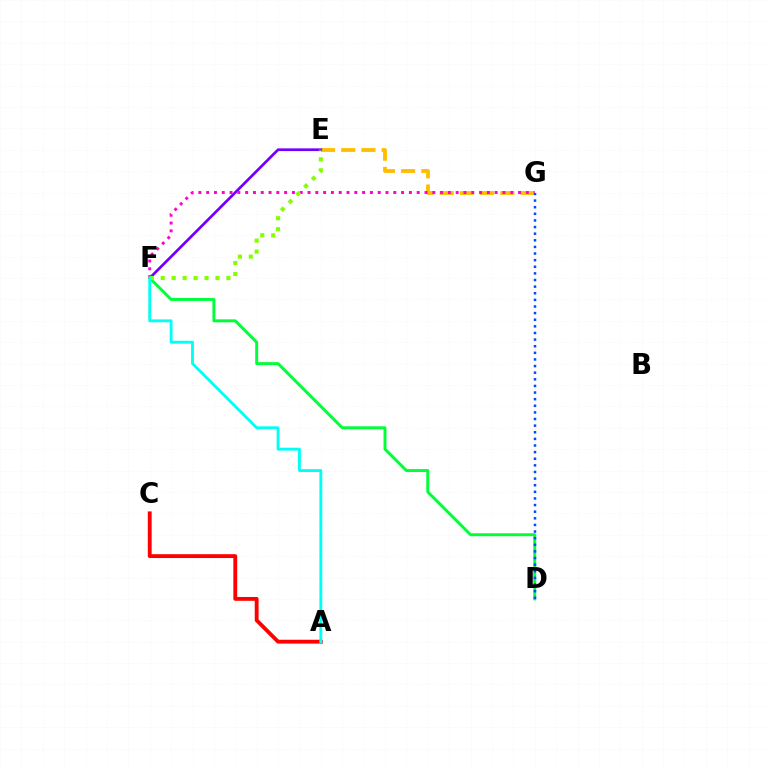{('E', 'G'): [{'color': '#ffbd00', 'line_style': 'dashed', 'thickness': 2.75}], ('A', 'C'): [{'color': '#ff0000', 'line_style': 'solid', 'thickness': 2.77}], ('E', 'F'): [{'color': '#7200ff', 'line_style': 'solid', 'thickness': 1.95}, {'color': '#84ff00', 'line_style': 'dotted', 'thickness': 2.97}], ('D', 'F'): [{'color': '#00ff39', 'line_style': 'solid', 'thickness': 2.12}], ('D', 'G'): [{'color': '#004bff', 'line_style': 'dotted', 'thickness': 1.8}], ('F', 'G'): [{'color': '#ff00cf', 'line_style': 'dotted', 'thickness': 2.12}], ('A', 'F'): [{'color': '#00fff6', 'line_style': 'solid', 'thickness': 2.07}]}